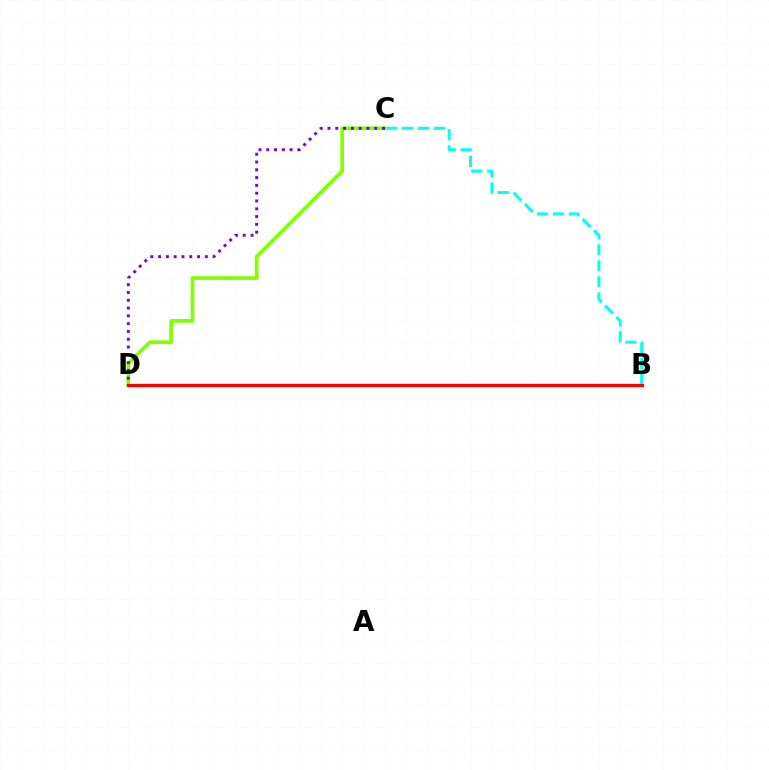{('B', 'C'): [{'color': '#00fff6', 'line_style': 'dashed', 'thickness': 2.17}], ('C', 'D'): [{'color': '#84ff00', 'line_style': 'solid', 'thickness': 2.69}, {'color': '#7200ff', 'line_style': 'dotted', 'thickness': 2.12}], ('B', 'D'): [{'color': '#ff0000', 'line_style': 'solid', 'thickness': 2.34}]}